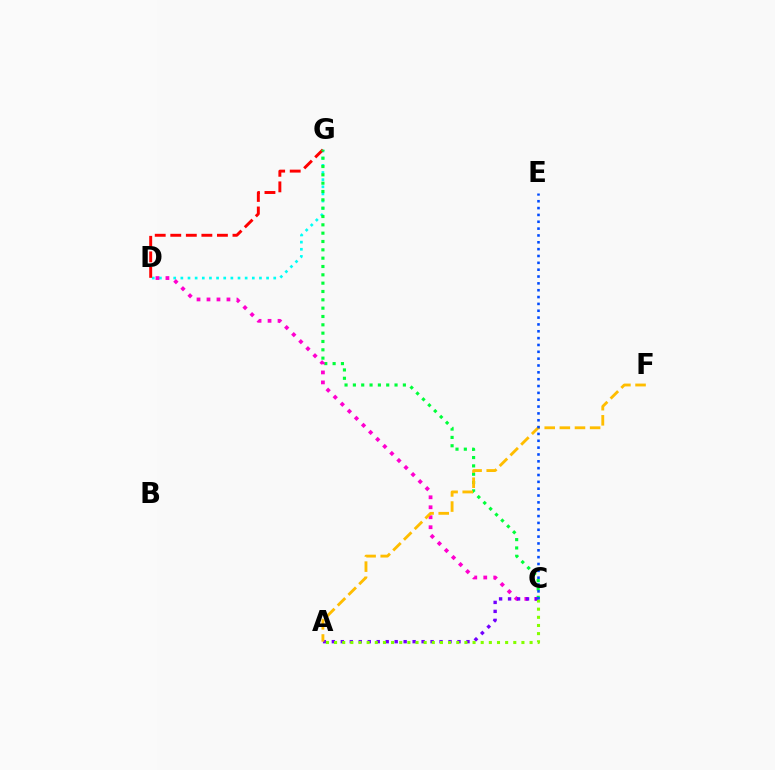{('D', 'G'): [{'color': '#00fff6', 'line_style': 'dotted', 'thickness': 1.94}, {'color': '#ff0000', 'line_style': 'dashed', 'thickness': 2.11}], ('C', 'G'): [{'color': '#00ff39', 'line_style': 'dotted', 'thickness': 2.26}], ('C', 'D'): [{'color': '#ff00cf', 'line_style': 'dotted', 'thickness': 2.71}], ('A', 'C'): [{'color': '#7200ff', 'line_style': 'dotted', 'thickness': 2.44}, {'color': '#84ff00', 'line_style': 'dotted', 'thickness': 2.21}], ('A', 'F'): [{'color': '#ffbd00', 'line_style': 'dashed', 'thickness': 2.06}], ('C', 'E'): [{'color': '#004bff', 'line_style': 'dotted', 'thickness': 1.86}]}